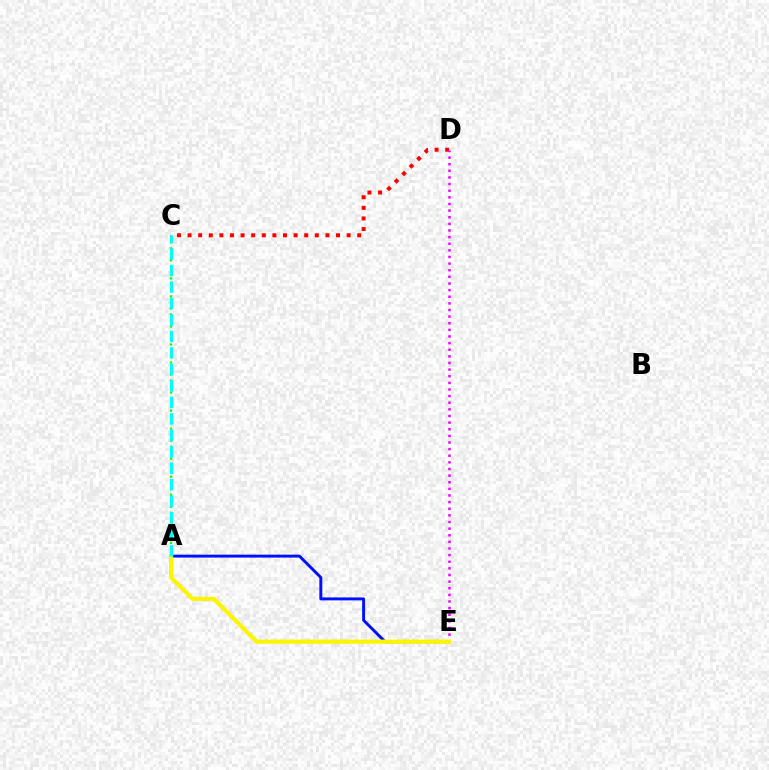{('A', 'E'): [{'color': '#0010ff', 'line_style': 'solid', 'thickness': 2.12}, {'color': '#fcf500', 'line_style': 'solid', 'thickness': 2.99}], ('C', 'D'): [{'color': '#ff0000', 'line_style': 'dotted', 'thickness': 2.88}], ('D', 'E'): [{'color': '#ee00ff', 'line_style': 'dotted', 'thickness': 1.8}], ('A', 'C'): [{'color': '#08ff00', 'line_style': 'dotted', 'thickness': 1.63}, {'color': '#00fff6', 'line_style': 'dashed', 'thickness': 2.24}]}